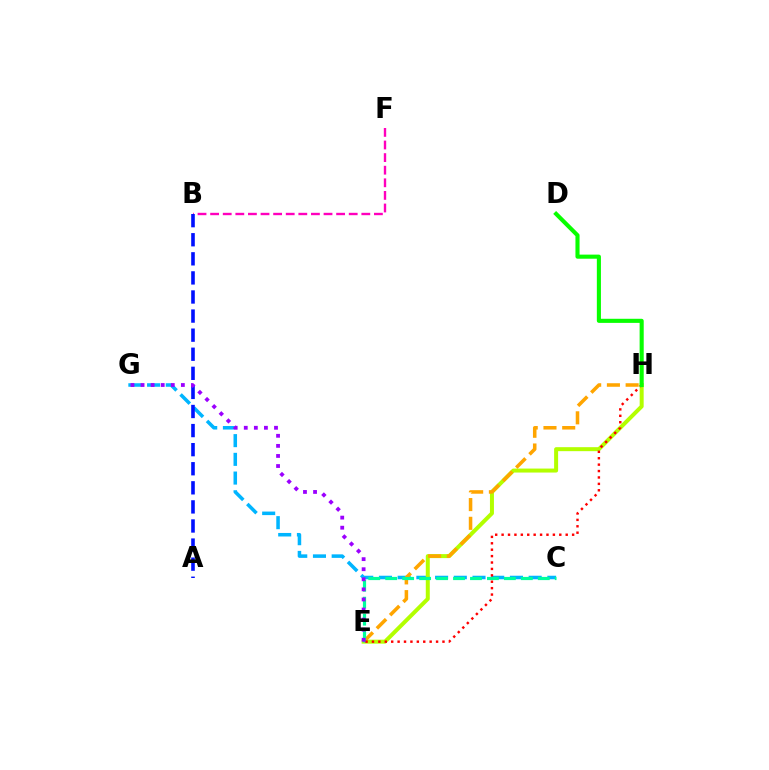{('C', 'G'): [{'color': '#00b5ff', 'line_style': 'dashed', 'thickness': 2.54}], ('E', 'H'): [{'color': '#b3ff00', 'line_style': 'solid', 'thickness': 2.87}, {'color': '#ffa500', 'line_style': 'dashed', 'thickness': 2.55}, {'color': '#ff0000', 'line_style': 'dotted', 'thickness': 1.74}], ('B', 'F'): [{'color': '#ff00bd', 'line_style': 'dashed', 'thickness': 1.71}], ('C', 'E'): [{'color': '#00ff9d', 'line_style': 'dashed', 'thickness': 2.3}], ('A', 'B'): [{'color': '#0010ff', 'line_style': 'dashed', 'thickness': 2.59}], ('D', 'H'): [{'color': '#08ff00', 'line_style': 'solid', 'thickness': 2.95}], ('E', 'G'): [{'color': '#9b00ff', 'line_style': 'dotted', 'thickness': 2.74}]}